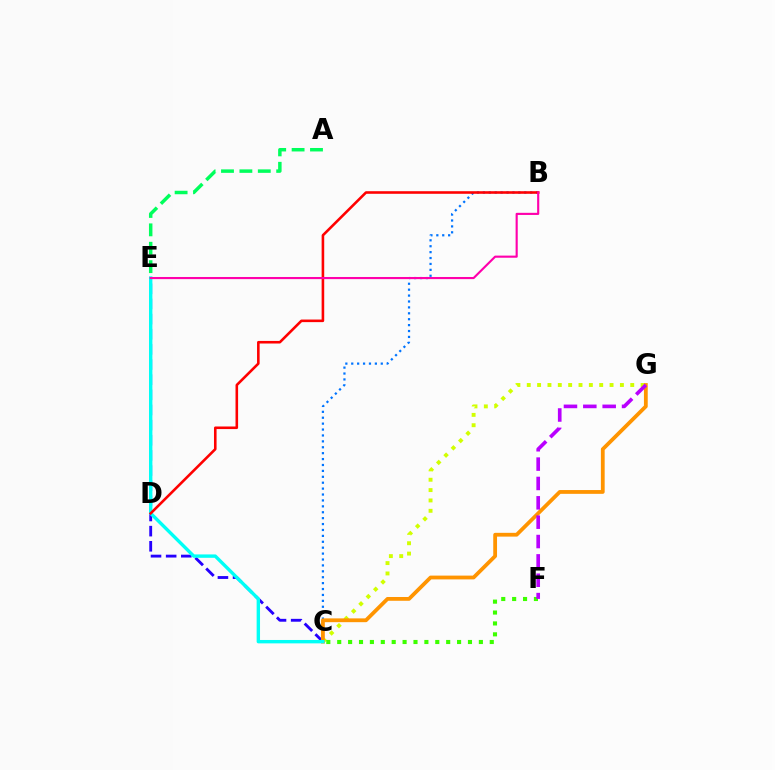{('B', 'C'): [{'color': '#0074ff', 'line_style': 'dotted', 'thickness': 1.6}], ('C', 'E'): [{'color': '#2500ff', 'line_style': 'dashed', 'thickness': 2.06}, {'color': '#00fff6', 'line_style': 'solid', 'thickness': 2.44}], ('C', 'G'): [{'color': '#d1ff00', 'line_style': 'dotted', 'thickness': 2.81}, {'color': '#ff9400', 'line_style': 'solid', 'thickness': 2.73}], ('C', 'F'): [{'color': '#3dff00', 'line_style': 'dotted', 'thickness': 2.96}], ('F', 'G'): [{'color': '#b900ff', 'line_style': 'dashed', 'thickness': 2.63}], ('B', 'D'): [{'color': '#ff0000', 'line_style': 'solid', 'thickness': 1.86}], ('A', 'E'): [{'color': '#00ff5c', 'line_style': 'dashed', 'thickness': 2.5}], ('B', 'E'): [{'color': '#ff00ac', 'line_style': 'solid', 'thickness': 1.53}]}